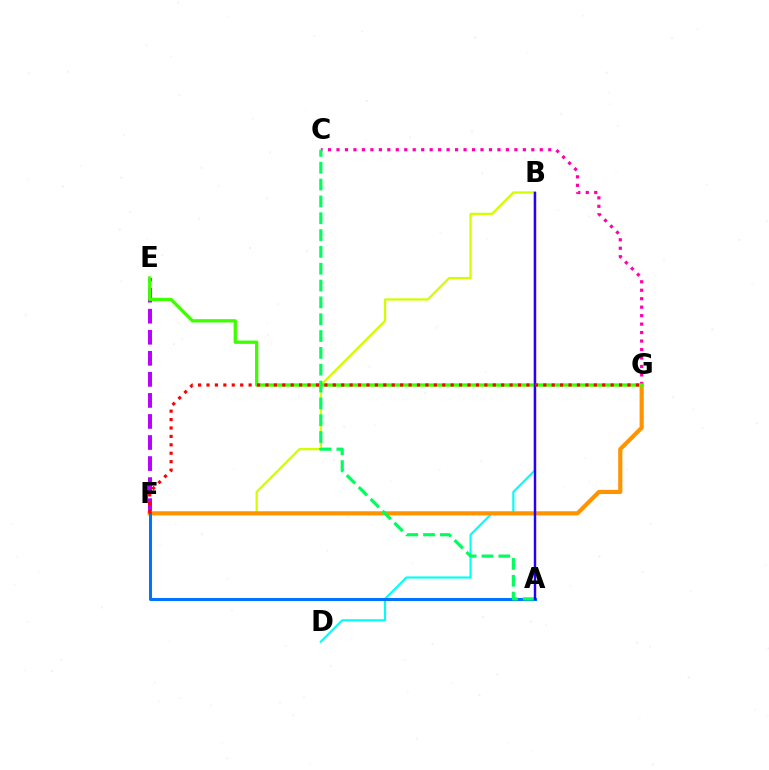{('B', 'F'): [{'color': '#d1ff00', 'line_style': 'solid', 'thickness': 1.64}], ('E', 'F'): [{'color': '#b900ff', 'line_style': 'dashed', 'thickness': 2.86}], ('B', 'D'): [{'color': '#00fff6', 'line_style': 'solid', 'thickness': 1.53}], ('F', 'G'): [{'color': '#ff9400', 'line_style': 'solid', 'thickness': 3.0}, {'color': '#ff0000', 'line_style': 'dotted', 'thickness': 2.29}], ('C', 'G'): [{'color': '#ff00ac', 'line_style': 'dotted', 'thickness': 2.3}], ('A', 'F'): [{'color': '#0074ff', 'line_style': 'solid', 'thickness': 2.18}], ('E', 'G'): [{'color': '#3dff00', 'line_style': 'solid', 'thickness': 2.38}], ('A', 'C'): [{'color': '#00ff5c', 'line_style': 'dashed', 'thickness': 2.29}], ('A', 'B'): [{'color': '#2500ff', 'line_style': 'solid', 'thickness': 1.75}]}